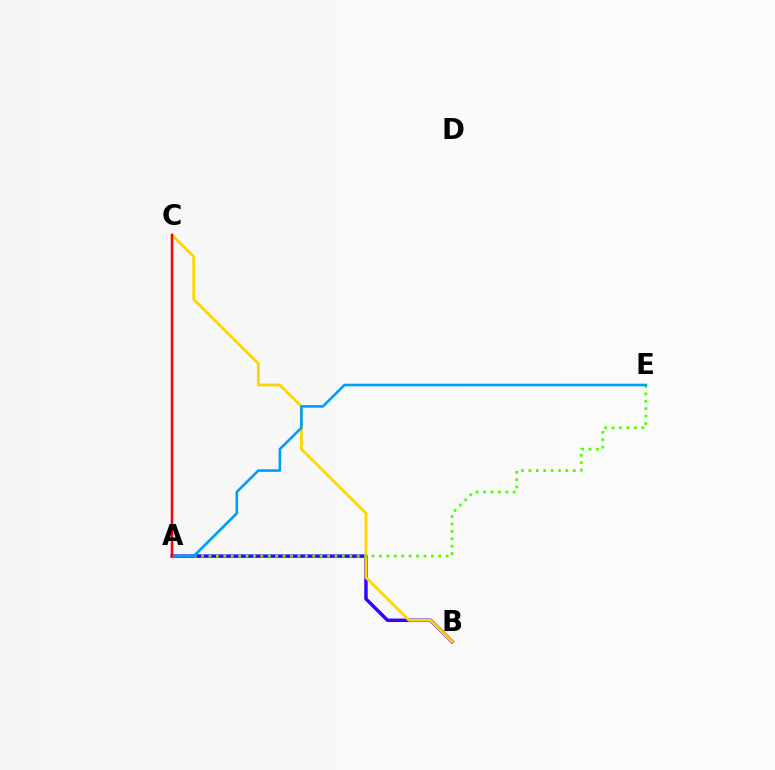{('A', 'B'): [{'color': '#3700ff', 'line_style': 'solid', 'thickness': 2.49}], ('A', 'C'): [{'color': '#00ff86', 'line_style': 'dotted', 'thickness': 1.55}, {'color': '#ff00ed', 'line_style': 'solid', 'thickness': 1.53}, {'color': '#ff0000', 'line_style': 'solid', 'thickness': 1.75}], ('B', 'C'): [{'color': '#ffd500', 'line_style': 'solid', 'thickness': 2.03}], ('A', 'E'): [{'color': '#4fff00', 'line_style': 'dotted', 'thickness': 2.01}, {'color': '#009eff', 'line_style': 'solid', 'thickness': 1.9}]}